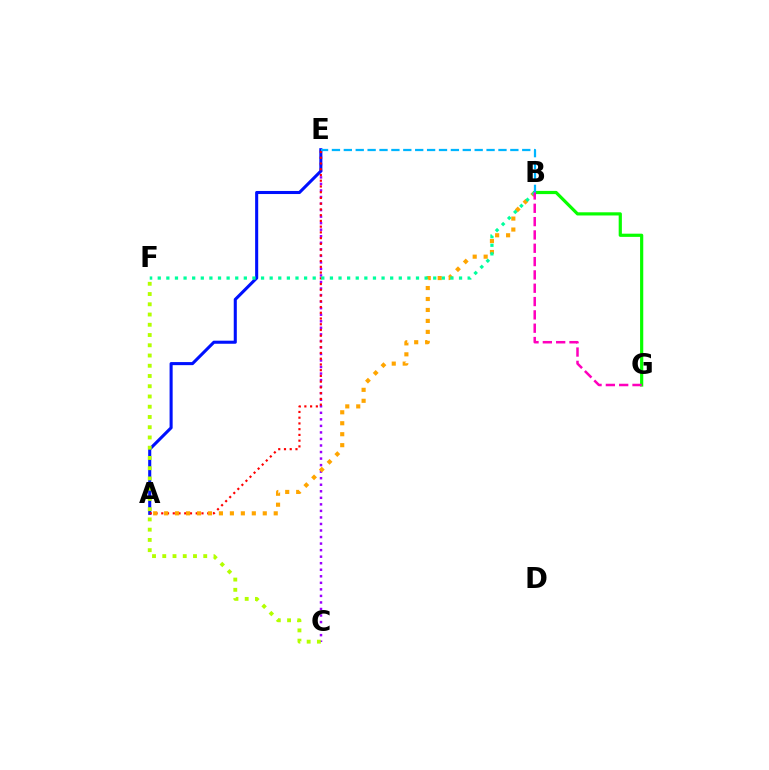{('C', 'E'): [{'color': '#9b00ff', 'line_style': 'dotted', 'thickness': 1.78}], ('A', 'E'): [{'color': '#0010ff', 'line_style': 'solid', 'thickness': 2.21}, {'color': '#ff0000', 'line_style': 'dotted', 'thickness': 1.56}], ('A', 'B'): [{'color': '#ffa500', 'line_style': 'dotted', 'thickness': 2.98}], ('C', 'F'): [{'color': '#b3ff00', 'line_style': 'dotted', 'thickness': 2.78}], ('B', 'G'): [{'color': '#08ff00', 'line_style': 'solid', 'thickness': 2.3}, {'color': '#ff00bd', 'line_style': 'dashed', 'thickness': 1.81}], ('B', 'E'): [{'color': '#00b5ff', 'line_style': 'dashed', 'thickness': 1.62}], ('B', 'F'): [{'color': '#00ff9d', 'line_style': 'dotted', 'thickness': 2.34}]}